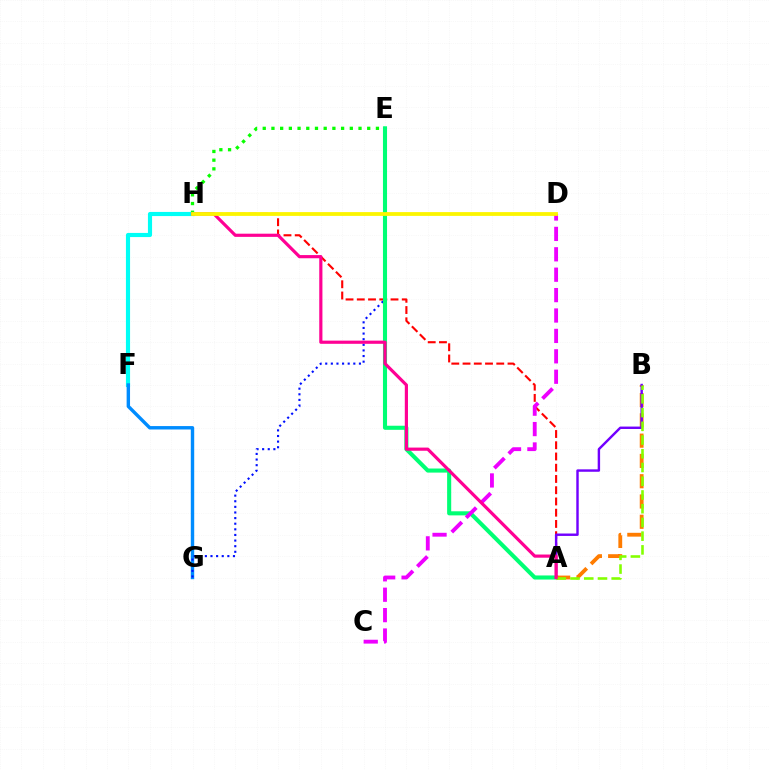{('E', 'H'): [{'color': '#08ff00', 'line_style': 'dotted', 'thickness': 2.37}], ('A', 'H'): [{'color': '#ff0000', 'line_style': 'dashed', 'thickness': 1.53}, {'color': '#ff0094', 'line_style': 'solid', 'thickness': 2.29}], ('F', 'H'): [{'color': '#00fff6', 'line_style': 'solid', 'thickness': 2.98}], ('F', 'G'): [{'color': '#008cff', 'line_style': 'solid', 'thickness': 2.46}], ('E', 'G'): [{'color': '#0010ff', 'line_style': 'dotted', 'thickness': 1.53}], ('A', 'E'): [{'color': '#00ff74', 'line_style': 'solid', 'thickness': 2.94}], ('A', 'B'): [{'color': '#ff7c00', 'line_style': 'dashed', 'thickness': 2.75}, {'color': '#7200ff', 'line_style': 'solid', 'thickness': 1.74}, {'color': '#84ff00', 'line_style': 'dashed', 'thickness': 1.87}], ('C', 'D'): [{'color': '#ee00ff', 'line_style': 'dashed', 'thickness': 2.77}], ('D', 'H'): [{'color': '#fcf500', 'line_style': 'solid', 'thickness': 2.73}]}